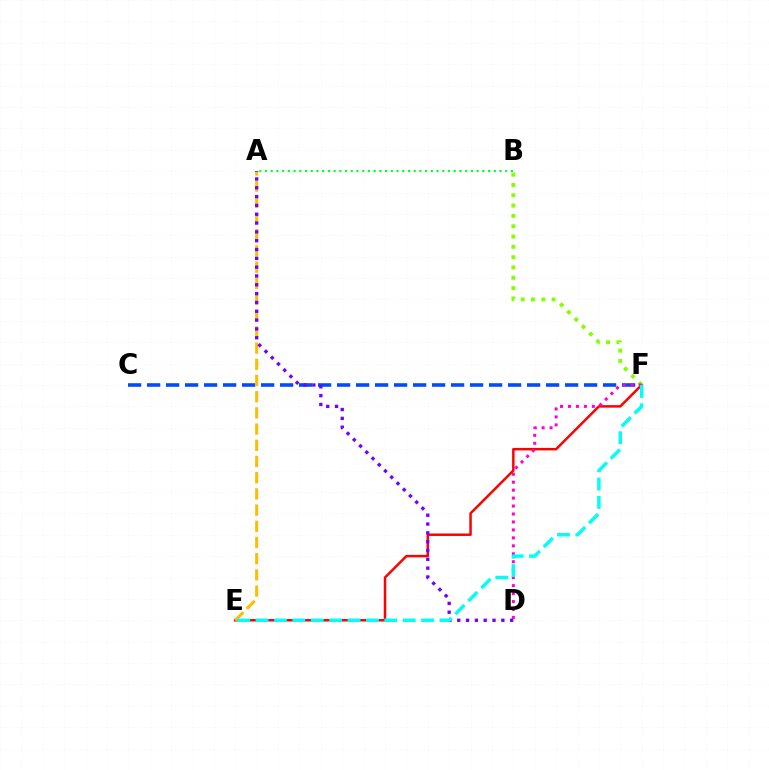{('C', 'F'): [{'color': '#004bff', 'line_style': 'dashed', 'thickness': 2.58}], ('A', 'B'): [{'color': '#00ff39', 'line_style': 'dotted', 'thickness': 1.55}], ('E', 'F'): [{'color': '#ff0000', 'line_style': 'solid', 'thickness': 1.79}, {'color': '#00fff6', 'line_style': 'dashed', 'thickness': 2.5}], ('B', 'F'): [{'color': '#84ff00', 'line_style': 'dotted', 'thickness': 2.8}], ('A', 'E'): [{'color': '#ffbd00', 'line_style': 'dashed', 'thickness': 2.2}], ('A', 'D'): [{'color': '#7200ff', 'line_style': 'dotted', 'thickness': 2.4}], ('D', 'F'): [{'color': '#ff00cf', 'line_style': 'dotted', 'thickness': 2.16}]}